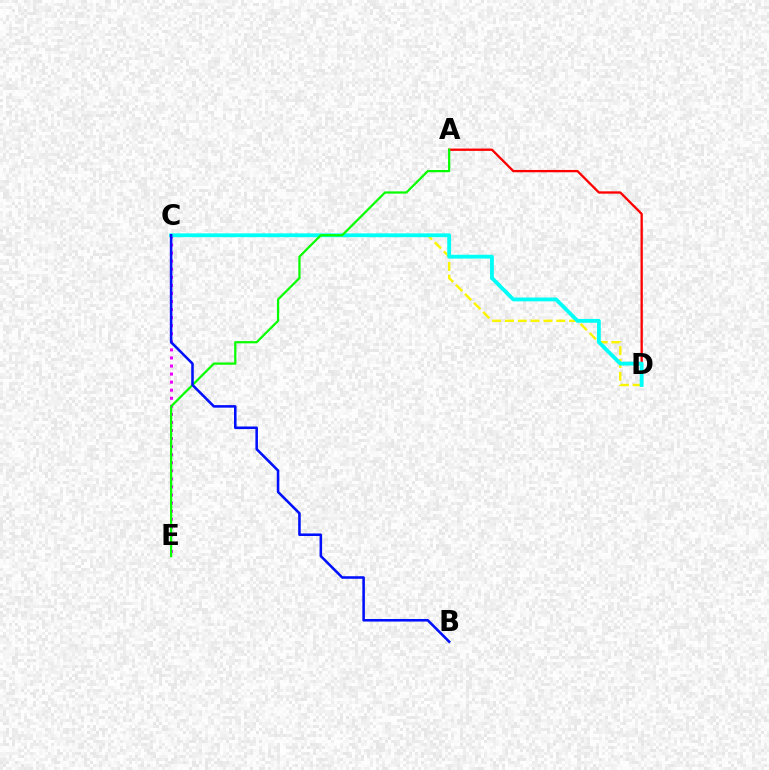{('C', 'E'): [{'color': '#ee00ff', 'line_style': 'dotted', 'thickness': 2.19}], ('A', 'D'): [{'color': '#ff0000', 'line_style': 'solid', 'thickness': 1.67}], ('C', 'D'): [{'color': '#fcf500', 'line_style': 'dashed', 'thickness': 1.74}, {'color': '#00fff6', 'line_style': 'solid', 'thickness': 2.76}], ('A', 'E'): [{'color': '#08ff00', 'line_style': 'solid', 'thickness': 1.61}], ('B', 'C'): [{'color': '#0010ff', 'line_style': 'solid', 'thickness': 1.84}]}